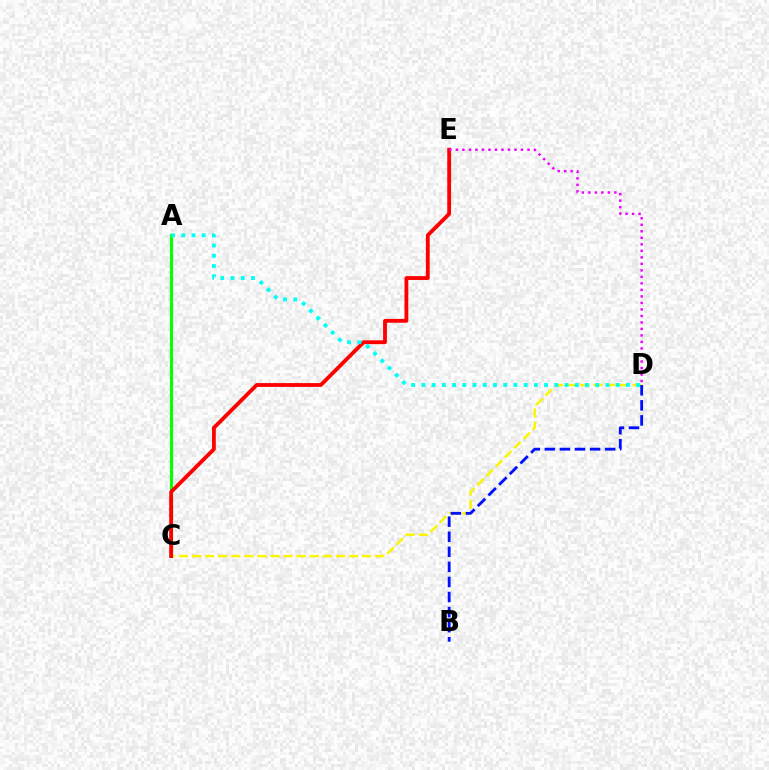{('A', 'C'): [{'color': '#08ff00', 'line_style': 'solid', 'thickness': 2.27}], ('C', 'D'): [{'color': '#fcf500', 'line_style': 'dashed', 'thickness': 1.78}], ('B', 'D'): [{'color': '#0010ff', 'line_style': 'dashed', 'thickness': 2.05}], ('C', 'E'): [{'color': '#ff0000', 'line_style': 'solid', 'thickness': 2.75}], ('A', 'D'): [{'color': '#00fff6', 'line_style': 'dotted', 'thickness': 2.78}], ('D', 'E'): [{'color': '#ee00ff', 'line_style': 'dotted', 'thickness': 1.77}]}